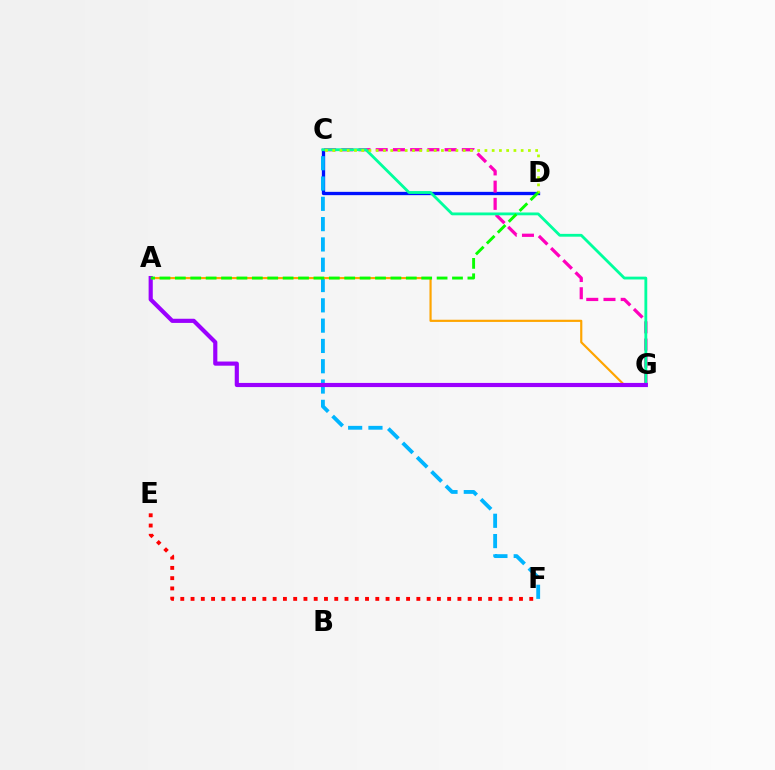{('C', 'D'): [{'color': '#0010ff', 'line_style': 'solid', 'thickness': 2.39}, {'color': '#b3ff00', 'line_style': 'dotted', 'thickness': 1.97}], ('C', 'F'): [{'color': '#00b5ff', 'line_style': 'dashed', 'thickness': 2.76}], ('E', 'F'): [{'color': '#ff0000', 'line_style': 'dotted', 'thickness': 2.79}], ('C', 'G'): [{'color': '#ff00bd', 'line_style': 'dashed', 'thickness': 2.34}, {'color': '#00ff9d', 'line_style': 'solid', 'thickness': 2.03}], ('A', 'G'): [{'color': '#ffa500', 'line_style': 'solid', 'thickness': 1.57}, {'color': '#9b00ff', 'line_style': 'solid', 'thickness': 2.99}], ('A', 'D'): [{'color': '#08ff00', 'line_style': 'dashed', 'thickness': 2.09}]}